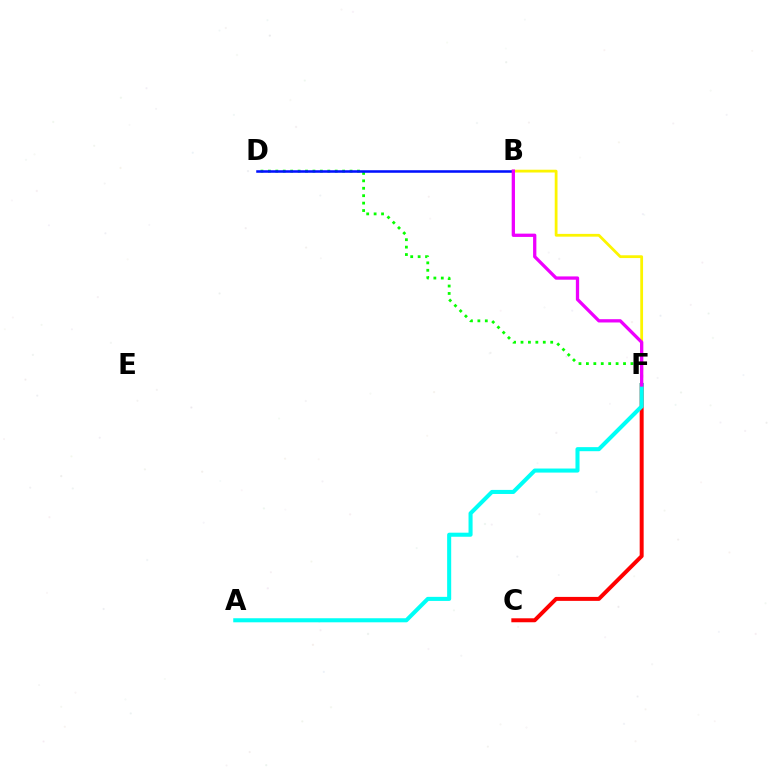{('B', 'F'): [{'color': '#fcf500', 'line_style': 'solid', 'thickness': 2.0}, {'color': '#ee00ff', 'line_style': 'solid', 'thickness': 2.36}], ('D', 'F'): [{'color': '#08ff00', 'line_style': 'dotted', 'thickness': 2.02}], ('C', 'F'): [{'color': '#ff0000', 'line_style': 'solid', 'thickness': 2.86}], ('B', 'D'): [{'color': '#0010ff', 'line_style': 'solid', 'thickness': 1.83}], ('A', 'F'): [{'color': '#00fff6', 'line_style': 'solid', 'thickness': 2.92}]}